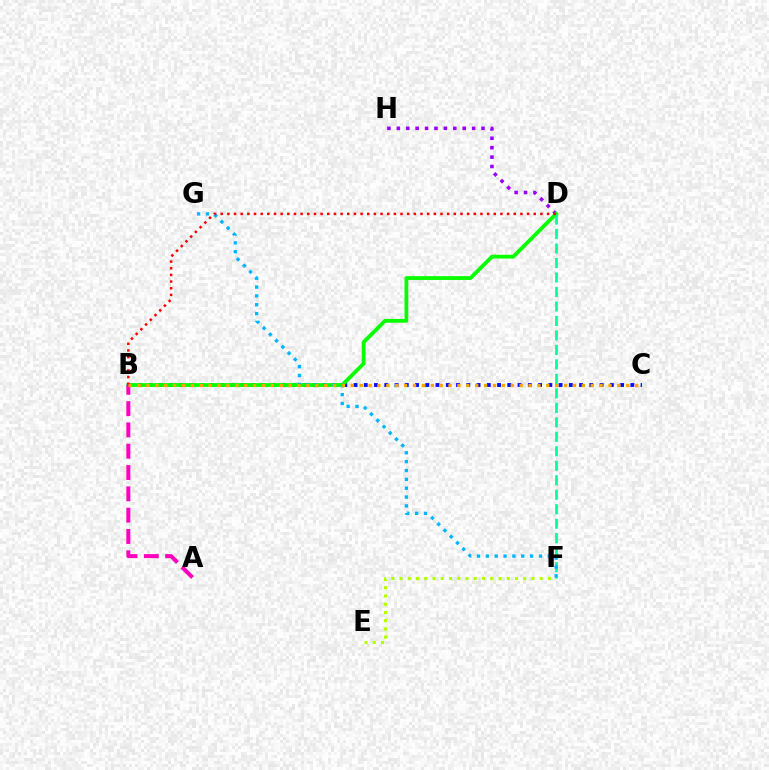{('E', 'F'): [{'color': '#b3ff00', 'line_style': 'dotted', 'thickness': 2.24}], ('B', 'C'): [{'color': '#0010ff', 'line_style': 'dotted', 'thickness': 2.79}, {'color': '#ffa500', 'line_style': 'dotted', 'thickness': 2.41}], ('D', 'H'): [{'color': '#9b00ff', 'line_style': 'dotted', 'thickness': 2.56}], ('B', 'D'): [{'color': '#08ff00', 'line_style': 'solid', 'thickness': 2.75}, {'color': '#ff0000', 'line_style': 'dotted', 'thickness': 1.81}], ('D', 'F'): [{'color': '#00ff9d', 'line_style': 'dashed', 'thickness': 1.97}], ('A', 'B'): [{'color': '#ff00bd', 'line_style': 'dashed', 'thickness': 2.89}], ('F', 'G'): [{'color': '#00b5ff', 'line_style': 'dotted', 'thickness': 2.4}]}